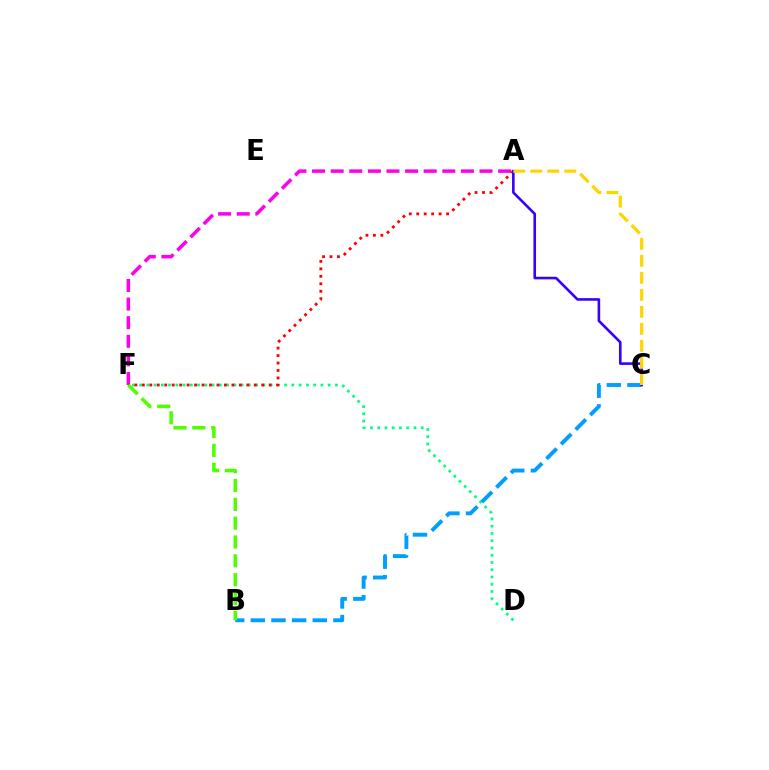{('D', 'F'): [{'color': '#00ff86', 'line_style': 'dotted', 'thickness': 1.97}], ('B', 'C'): [{'color': '#009eff', 'line_style': 'dashed', 'thickness': 2.8}], ('A', 'F'): [{'color': '#ff00ed', 'line_style': 'dashed', 'thickness': 2.53}, {'color': '#ff0000', 'line_style': 'dotted', 'thickness': 2.03}], ('B', 'F'): [{'color': '#4fff00', 'line_style': 'dashed', 'thickness': 2.56}], ('A', 'C'): [{'color': '#3700ff', 'line_style': 'solid', 'thickness': 1.88}, {'color': '#ffd500', 'line_style': 'dashed', 'thickness': 2.31}]}